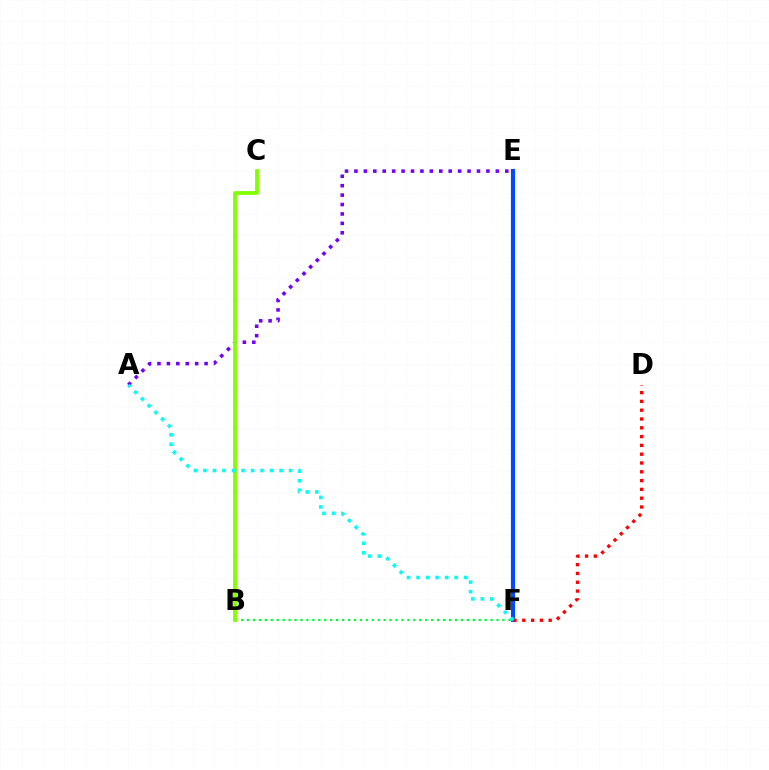{('E', 'F'): [{'color': '#ff00cf', 'line_style': 'dashed', 'thickness': 2.64}, {'color': '#ffbd00', 'line_style': 'solid', 'thickness': 2.55}, {'color': '#004bff', 'line_style': 'solid', 'thickness': 2.98}], ('B', 'F'): [{'color': '#00ff39', 'line_style': 'dotted', 'thickness': 1.61}], ('A', 'E'): [{'color': '#7200ff', 'line_style': 'dotted', 'thickness': 2.56}], ('D', 'F'): [{'color': '#ff0000', 'line_style': 'dotted', 'thickness': 2.39}], ('B', 'C'): [{'color': '#84ff00', 'line_style': 'solid', 'thickness': 2.75}], ('A', 'F'): [{'color': '#00fff6', 'line_style': 'dotted', 'thickness': 2.59}]}